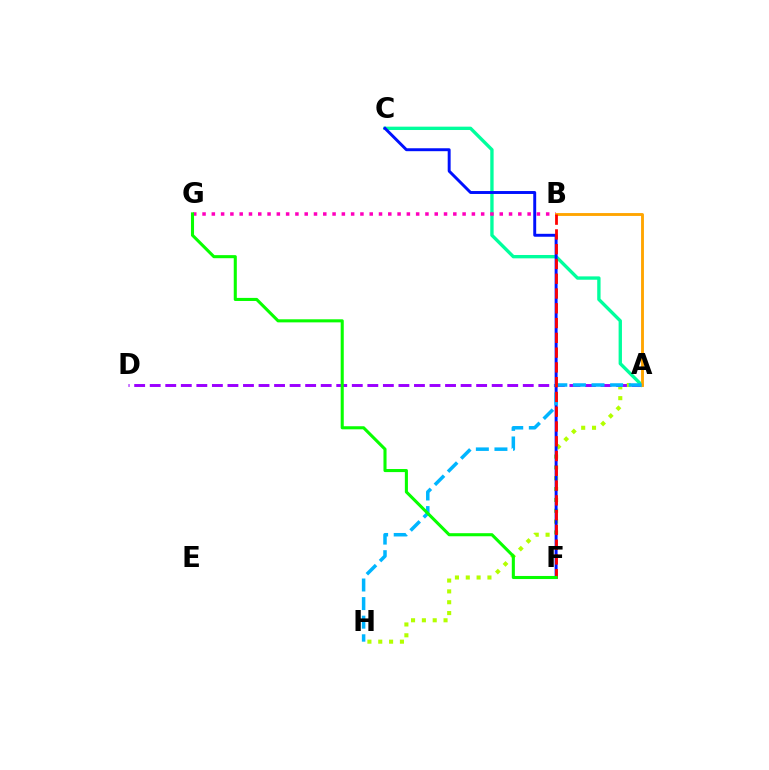{('A', 'H'): [{'color': '#b3ff00', 'line_style': 'dotted', 'thickness': 2.94}, {'color': '#00b5ff', 'line_style': 'dashed', 'thickness': 2.53}], ('A', 'D'): [{'color': '#9b00ff', 'line_style': 'dashed', 'thickness': 2.11}], ('A', 'C'): [{'color': '#00ff9d', 'line_style': 'solid', 'thickness': 2.41}], ('C', 'F'): [{'color': '#0010ff', 'line_style': 'solid', 'thickness': 2.11}], ('B', 'G'): [{'color': '#ff00bd', 'line_style': 'dotted', 'thickness': 2.52}], ('A', 'B'): [{'color': '#ffa500', 'line_style': 'solid', 'thickness': 2.07}], ('B', 'F'): [{'color': '#ff0000', 'line_style': 'dashed', 'thickness': 2.01}], ('F', 'G'): [{'color': '#08ff00', 'line_style': 'solid', 'thickness': 2.21}]}